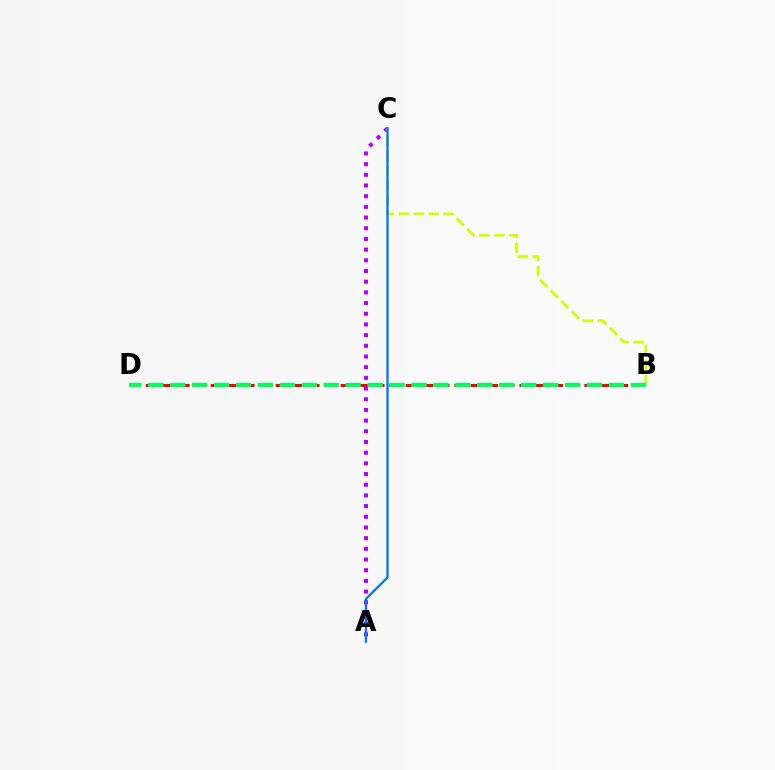{('A', 'C'): [{'color': '#b900ff', 'line_style': 'dotted', 'thickness': 2.9}, {'color': '#0074ff', 'line_style': 'solid', 'thickness': 1.66}], ('B', 'C'): [{'color': '#d1ff00', 'line_style': 'dashed', 'thickness': 2.02}], ('B', 'D'): [{'color': '#ff0000', 'line_style': 'dashed', 'thickness': 2.21}, {'color': '#00ff5c', 'line_style': 'dashed', 'thickness': 2.98}]}